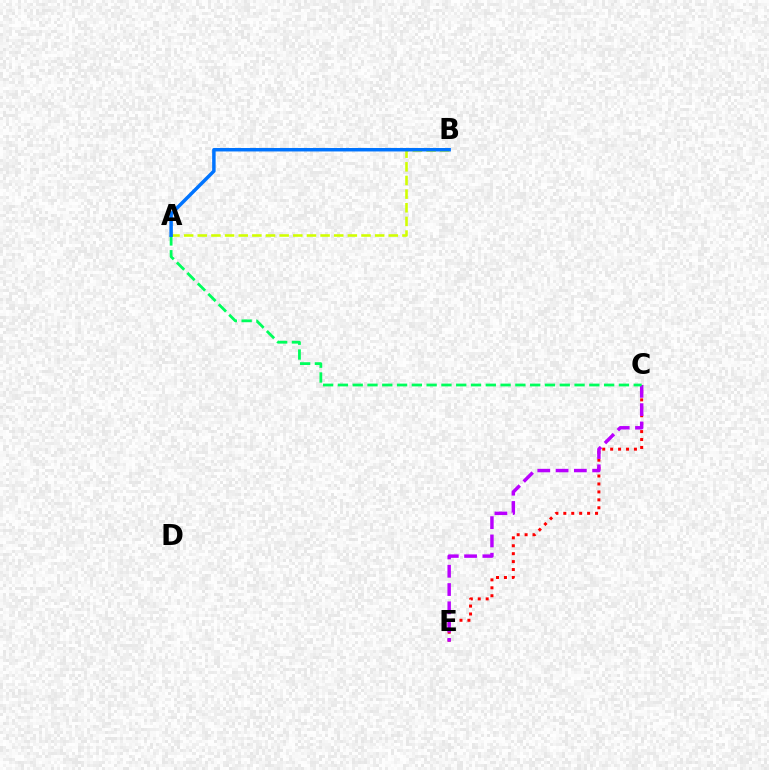{('A', 'B'): [{'color': '#d1ff00', 'line_style': 'dashed', 'thickness': 1.85}, {'color': '#0074ff', 'line_style': 'solid', 'thickness': 2.5}], ('C', 'E'): [{'color': '#ff0000', 'line_style': 'dotted', 'thickness': 2.15}, {'color': '#b900ff', 'line_style': 'dashed', 'thickness': 2.48}], ('A', 'C'): [{'color': '#00ff5c', 'line_style': 'dashed', 'thickness': 2.01}]}